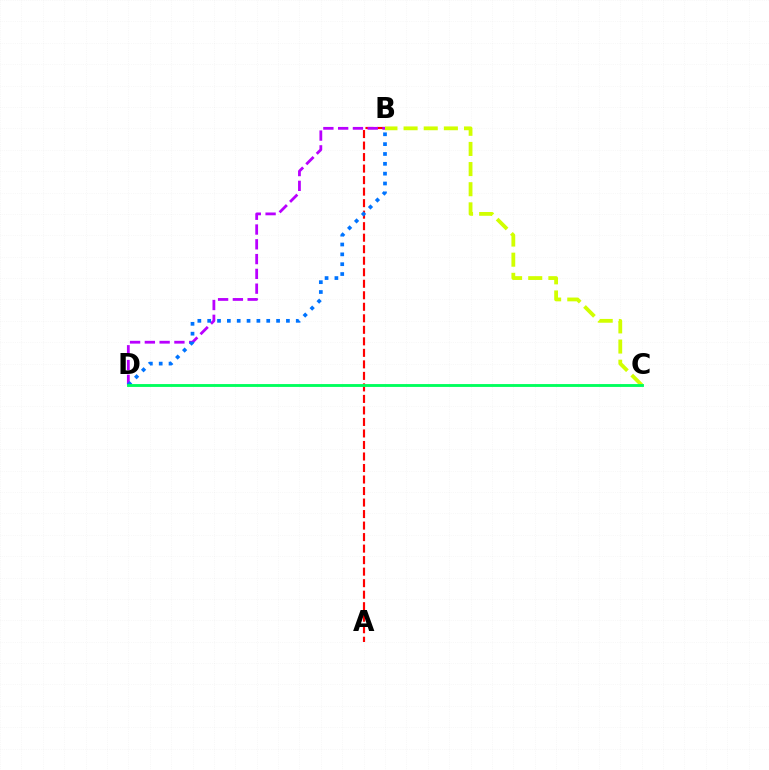{('A', 'B'): [{'color': '#ff0000', 'line_style': 'dashed', 'thickness': 1.56}], ('B', 'D'): [{'color': '#b900ff', 'line_style': 'dashed', 'thickness': 2.01}, {'color': '#0074ff', 'line_style': 'dotted', 'thickness': 2.67}], ('B', 'C'): [{'color': '#d1ff00', 'line_style': 'dashed', 'thickness': 2.74}], ('C', 'D'): [{'color': '#00ff5c', 'line_style': 'solid', 'thickness': 2.06}]}